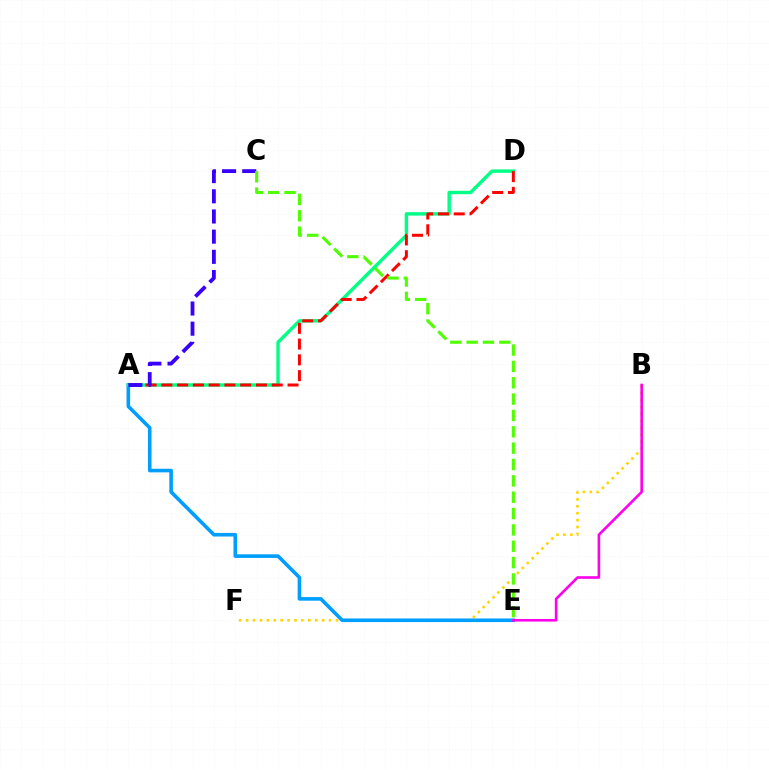{('B', 'F'): [{'color': '#ffd500', 'line_style': 'dotted', 'thickness': 1.88}], ('A', 'E'): [{'color': '#009eff', 'line_style': 'solid', 'thickness': 2.6}], ('B', 'E'): [{'color': '#ff00ed', 'line_style': 'solid', 'thickness': 1.88}], ('A', 'D'): [{'color': '#00ff86', 'line_style': 'solid', 'thickness': 2.46}, {'color': '#ff0000', 'line_style': 'dashed', 'thickness': 2.14}], ('A', 'C'): [{'color': '#3700ff', 'line_style': 'dashed', 'thickness': 2.74}], ('C', 'E'): [{'color': '#4fff00', 'line_style': 'dashed', 'thickness': 2.22}]}